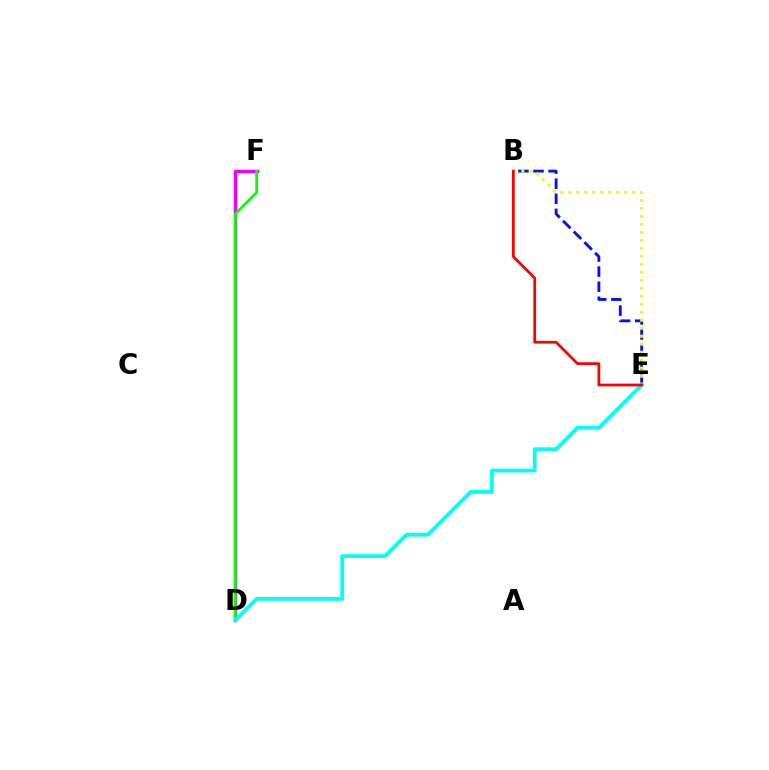{('D', 'F'): [{'color': '#ee00ff', 'line_style': 'solid', 'thickness': 2.49}, {'color': '#08ff00', 'line_style': 'solid', 'thickness': 1.99}], ('B', 'E'): [{'color': '#0010ff', 'line_style': 'dashed', 'thickness': 2.05}, {'color': '#fcf500', 'line_style': 'dotted', 'thickness': 2.17}, {'color': '#ff0000', 'line_style': 'solid', 'thickness': 1.98}], ('D', 'E'): [{'color': '#00fff6', 'line_style': 'solid', 'thickness': 2.71}]}